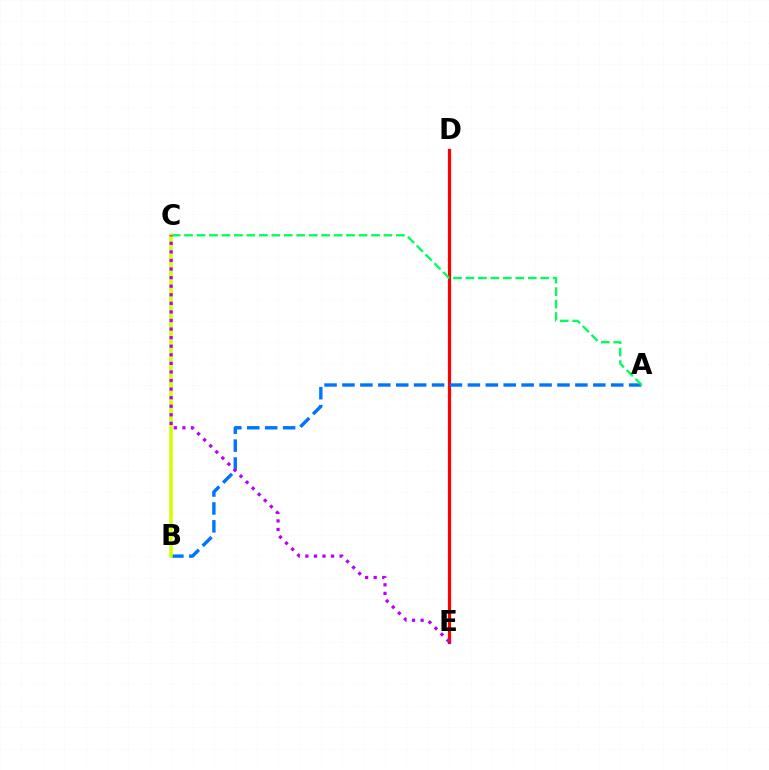{('D', 'E'): [{'color': '#ff0000', 'line_style': 'solid', 'thickness': 2.31}], ('A', 'B'): [{'color': '#0074ff', 'line_style': 'dashed', 'thickness': 2.43}], ('A', 'C'): [{'color': '#00ff5c', 'line_style': 'dashed', 'thickness': 1.69}], ('B', 'C'): [{'color': '#d1ff00', 'line_style': 'solid', 'thickness': 2.52}], ('C', 'E'): [{'color': '#b900ff', 'line_style': 'dotted', 'thickness': 2.33}]}